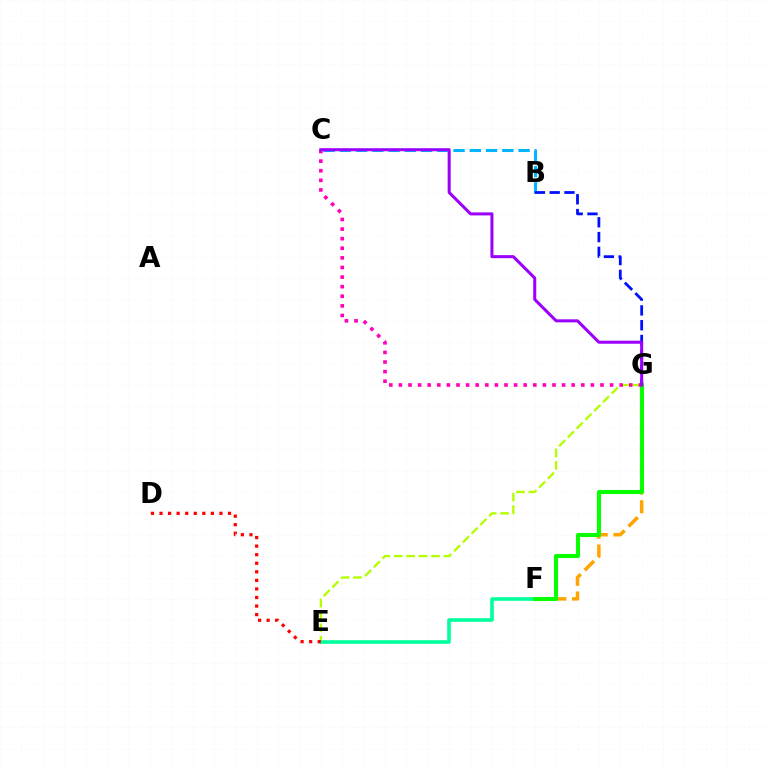{('E', 'G'): [{'color': '#b3ff00', 'line_style': 'dashed', 'thickness': 1.69}], ('B', 'C'): [{'color': '#00b5ff', 'line_style': 'dashed', 'thickness': 2.21}], ('E', 'F'): [{'color': '#00ff9d', 'line_style': 'solid', 'thickness': 2.61}], ('B', 'G'): [{'color': '#0010ff', 'line_style': 'dashed', 'thickness': 2.01}], ('F', 'G'): [{'color': '#ffa500', 'line_style': 'dashed', 'thickness': 2.53}, {'color': '#08ff00', 'line_style': 'solid', 'thickness': 2.93}], ('D', 'E'): [{'color': '#ff0000', 'line_style': 'dotted', 'thickness': 2.33}], ('C', 'G'): [{'color': '#ff00bd', 'line_style': 'dotted', 'thickness': 2.61}, {'color': '#9b00ff', 'line_style': 'solid', 'thickness': 2.18}]}